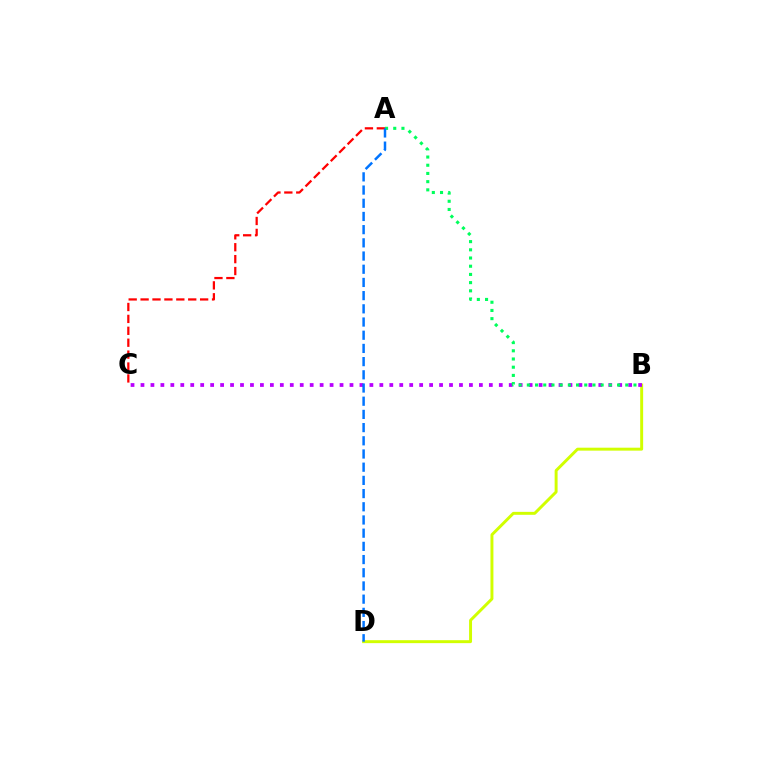{('B', 'D'): [{'color': '#d1ff00', 'line_style': 'solid', 'thickness': 2.12}], ('B', 'C'): [{'color': '#b900ff', 'line_style': 'dotted', 'thickness': 2.7}], ('A', 'C'): [{'color': '#ff0000', 'line_style': 'dashed', 'thickness': 1.62}], ('A', 'B'): [{'color': '#00ff5c', 'line_style': 'dotted', 'thickness': 2.23}], ('A', 'D'): [{'color': '#0074ff', 'line_style': 'dashed', 'thickness': 1.79}]}